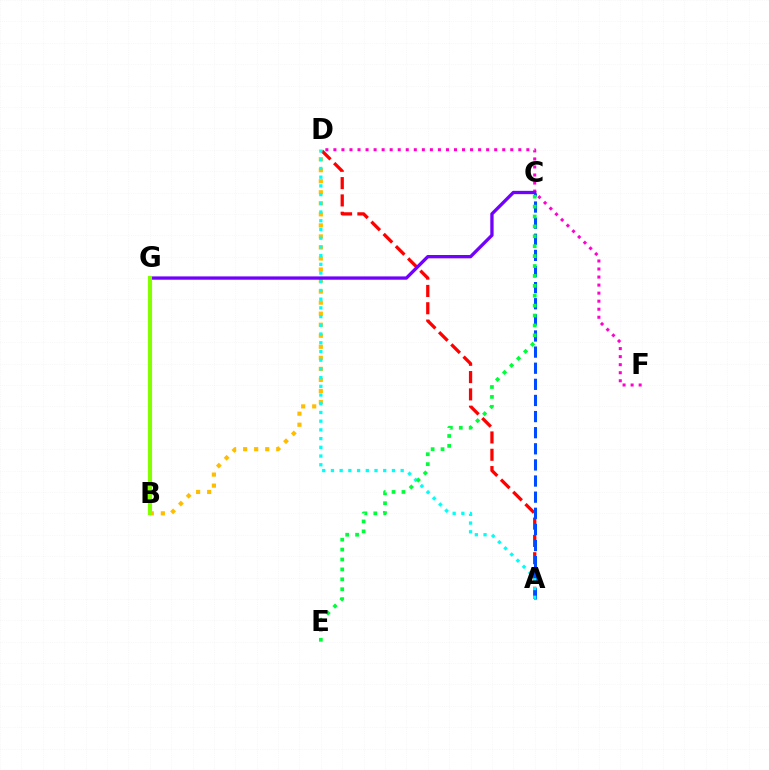{('A', 'D'): [{'color': '#ff0000', 'line_style': 'dashed', 'thickness': 2.35}, {'color': '#00fff6', 'line_style': 'dotted', 'thickness': 2.37}], ('B', 'D'): [{'color': '#ffbd00', 'line_style': 'dotted', 'thickness': 3.0}], ('D', 'F'): [{'color': '#ff00cf', 'line_style': 'dotted', 'thickness': 2.18}], ('A', 'C'): [{'color': '#004bff', 'line_style': 'dashed', 'thickness': 2.19}], ('C', 'G'): [{'color': '#7200ff', 'line_style': 'solid', 'thickness': 2.38}], ('C', 'E'): [{'color': '#00ff39', 'line_style': 'dotted', 'thickness': 2.69}], ('B', 'G'): [{'color': '#84ff00', 'line_style': 'solid', 'thickness': 2.99}]}